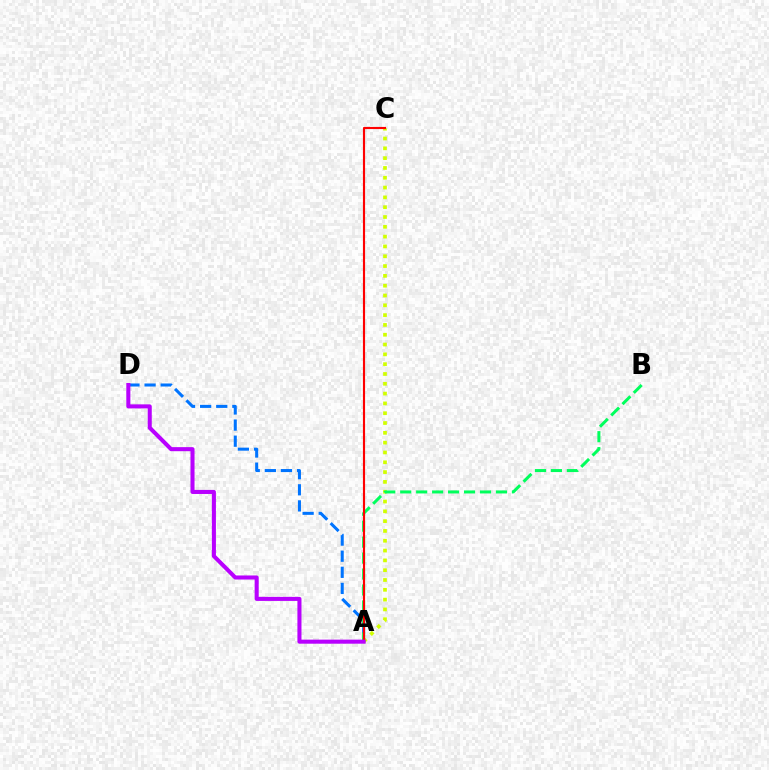{('A', 'C'): [{'color': '#d1ff00', 'line_style': 'dotted', 'thickness': 2.67}, {'color': '#ff0000', 'line_style': 'solid', 'thickness': 1.54}], ('A', 'D'): [{'color': '#0074ff', 'line_style': 'dashed', 'thickness': 2.19}, {'color': '#b900ff', 'line_style': 'solid', 'thickness': 2.92}], ('A', 'B'): [{'color': '#00ff5c', 'line_style': 'dashed', 'thickness': 2.17}]}